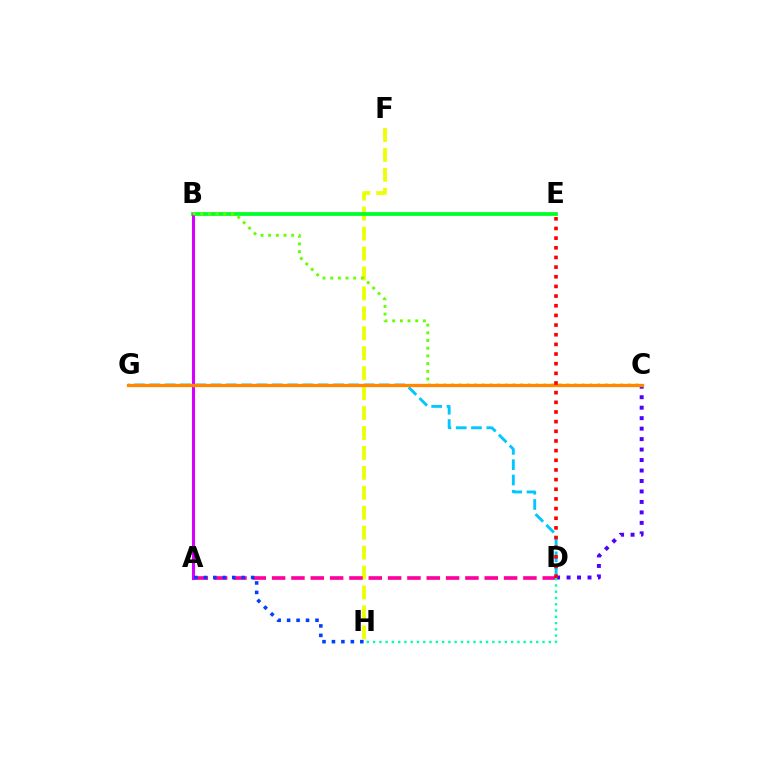{('C', 'D'): [{'color': '#4f00ff', 'line_style': 'dotted', 'thickness': 2.85}], ('F', 'H'): [{'color': '#eeff00', 'line_style': 'dashed', 'thickness': 2.71}], ('B', 'E'): [{'color': '#00ff27', 'line_style': 'solid', 'thickness': 2.7}], ('D', 'G'): [{'color': '#00c7ff', 'line_style': 'dashed', 'thickness': 2.08}], ('A', 'B'): [{'color': '#d600ff', 'line_style': 'solid', 'thickness': 2.22}], ('A', 'D'): [{'color': '#ff00a0', 'line_style': 'dashed', 'thickness': 2.63}], ('B', 'C'): [{'color': '#66ff00', 'line_style': 'dotted', 'thickness': 2.09}], ('A', 'H'): [{'color': '#003fff', 'line_style': 'dotted', 'thickness': 2.57}], ('D', 'H'): [{'color': '#00ffaf', 'line_style': 'dotted', 'thickness': 1.7}], ('C', 'G'): [{'color': '#ff8800', 'line_style': 'solid', 'thickness': 2.38}], ('D', 'E'): [{'color': '#ff0000', 'line_style': 'dotted', 'thickness': 2.62}]}